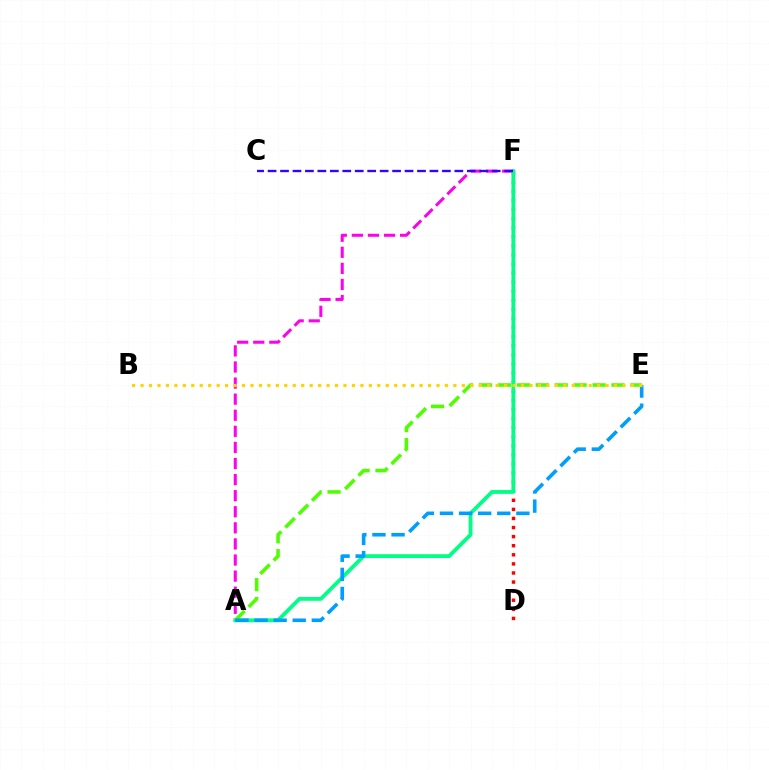{('A', 'F'): [{'color': '#ff00ed', 'line_style': 'dashed', 'thickness': 2.19}, {'color': '#00ff86', 'line_style': 'solid', 'thickness': 2.74}], ('D', 'F'): [{'color': '#ff0000', 'line_style': 'dotted', 'thickness': 2.47}], ('C', 'F'): [{'color': '#3700ff', 'line_style': 'dashed', 'thickness': 1.69}], ('A', 'E'): [{'color': '#4fff00', 'line_style': 'dashed', 'thickness': 2.57}, {'color': '#009eff', 'line_style': 'dashed', 'thickness': 2.59}], ('B', 'E'): [{'color': '#ffd500', 'line_style': 'dotted', 'thickness': 2.3}]}